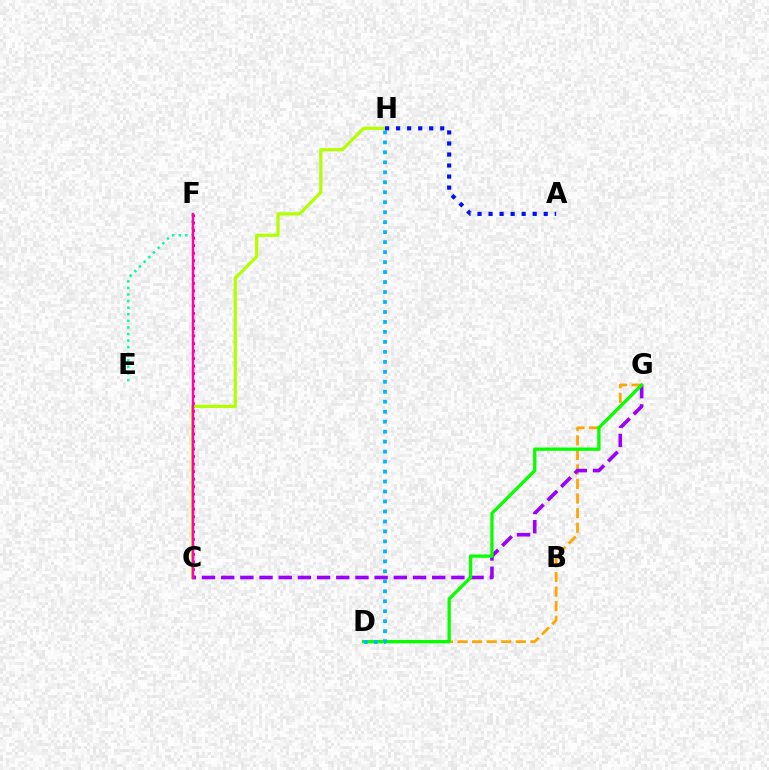{('C', 'F'): [{'color': '#ff0000', 'line_style': 'dotted', 'thickness': 2.05}, {'color': '#ff00bd', 'line_style': 'solid', 'thickness': 1.79}], ('D', 'G'): [{'color': '#ffa500', 'line_style': 'dashed', 'thickness': 1.98}, {'color': '#08ff00', 'line_style': 'solid', 'thickness': 2.37}], ('C', 'G'): [{'color': '#9b00ff', 'line_style': 'dashed', 'thickness': 2.61}], ('D', 'H'): [{'color': '#00b5ff', 'line_style': 'dotted', 'thickness': 2.71}], ('C', 'H'): [{'color': '#b3ff00', 'line_style': 'solid', 'thickness': 2.3}], ('E', 'F'): [{'color': '#00ff9d', 'line_style': 'dotted', 'thickness': 1.79}], ('A', 'H'): [{'color': '#0010ff', 'line_style': 'dotted', 'thickness': 3.0}]}